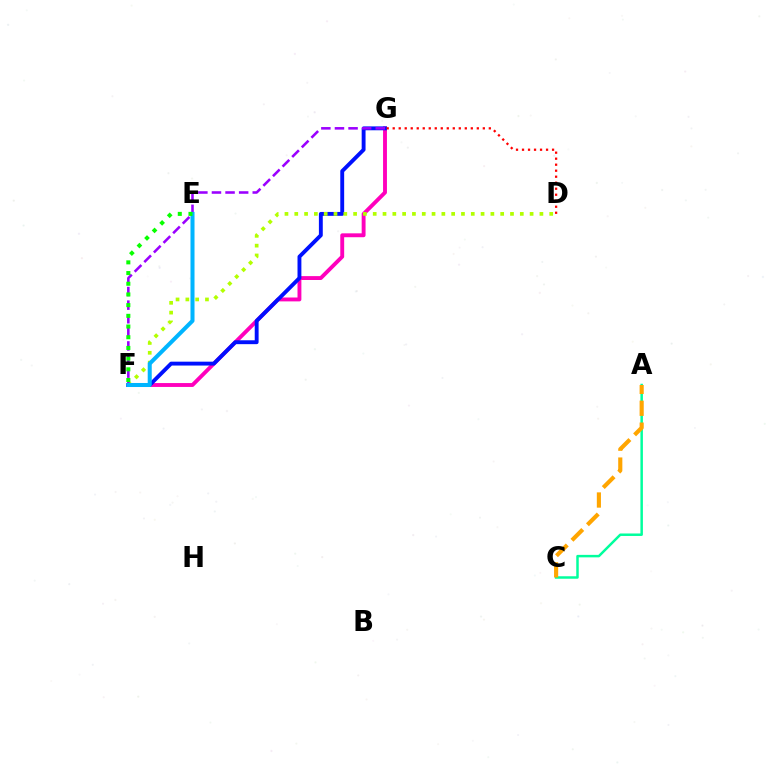{('A', 'C'): [{'color': '#00ff9d', 'line_style': 'solid', 'thickness': 1.79}, {'color': '#ffa500', 'line_style': 'dashed', 'thickness': 2.97}], ('F', 'G'): [{'color': '#ff00bd', 'line_style': 'solid', 'thickness': 2.8}, {'color': '#0010ff', 'line_style': 'solid', 'thickness': 2.79}, {'color': '#9b00ff', 'line_style': 'dashed', 'thickness': 1.85}], ('D', 'F'): [{'color': '#b3ff00', 'line_style': 'dotted', 'thickness': 2.66}], ('E', 'F'): [{'color': '#00b5ff', 'line_style': 'solid', 'thickness': 2.9}, {'color': '#08ff00', 'line_style': 'dotted', 'thickness': 2.91}], ('D', 'G'): [{'color': '#ff0000', 'line_style': 'dotted', 'thickness': 1.63}]}